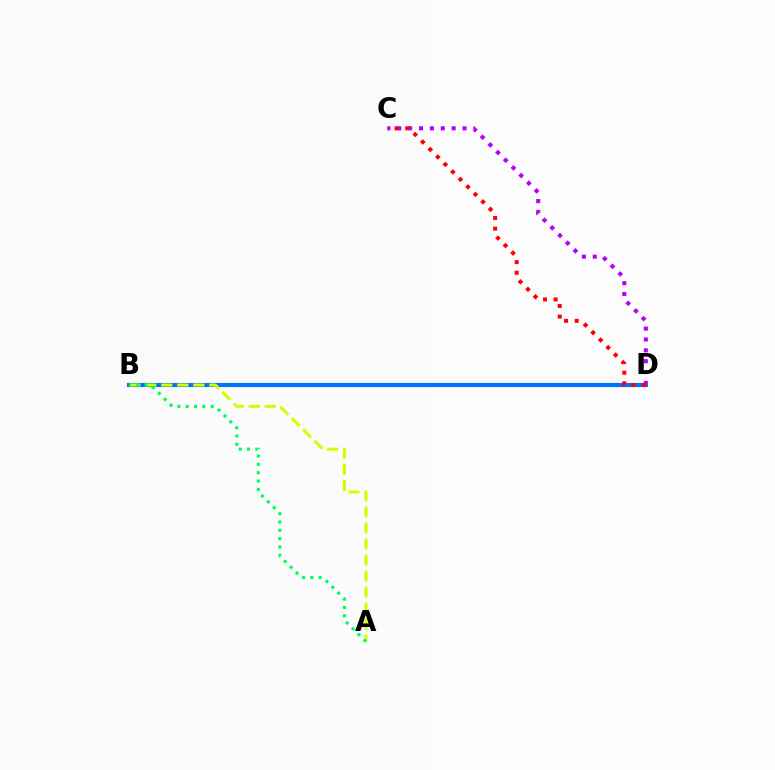{('B', 'D'): [{'color': '#0074ff', 'line_style': 'solid', 'thickness': 2.97}], ('C', 'D'): [{'color': '#b900ff', 'line_style': 'dotted', 'thickness': 2.95}, {'color': '#ff0000', 'line_style': 'dotted', 'thickness': 2.88}], ('A', 'B'): [{'color': '#d1ff00', 'line_style': 'dashed', 'thickness': 2.18}, {'color': '#00ff5c', 'line_style': 'dotted', 'thickness': 2.26}]}